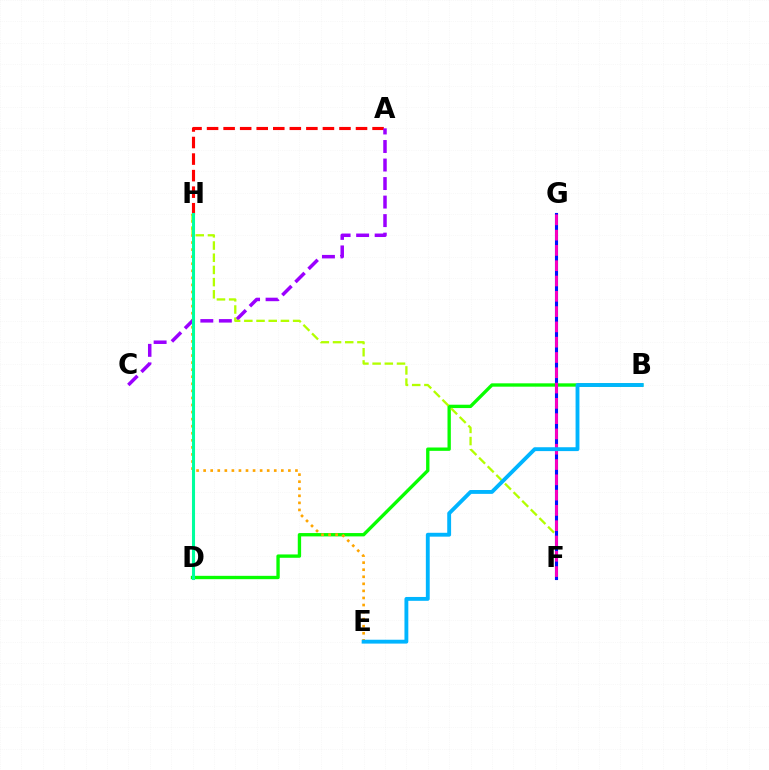{('A', 'H'): [{'color': '#ff0000', 'line_style': 'dashed', 'thickness': 2.25}], ('B', 'D'): [{'color': '#08ff00', 'line_style': 'solid', 'thickness': 2.41}], ('E', 'H'): [{'color': '#ffa500', 'line_style': 'dotted', 'thickness': 1.92}], ('A', 'C'): [{'color': '#9b00ff', 'line_style': 'dashed', 'thickness': 2.52}], ('F', 'H'): [{'color': '#b3ff00', 'line_style': 'dashed', 'thickness': 1.66}], ('F', 'G'): [{'color': '#0010ff', 'line_style': 'solid', 'thickness': 2.23}, {'color': '#ff00bd', 'line_style': 'dashed', 'thickness': 2.08}], ('D', 'H'): [{'color': '#00ff9d', 'line_style': 'solid', 'thickness': 2.2}], ('B', 'E'): [{'color': '#00b5ff', 'line_style': 'solid', 'thickness': 2.78}]}